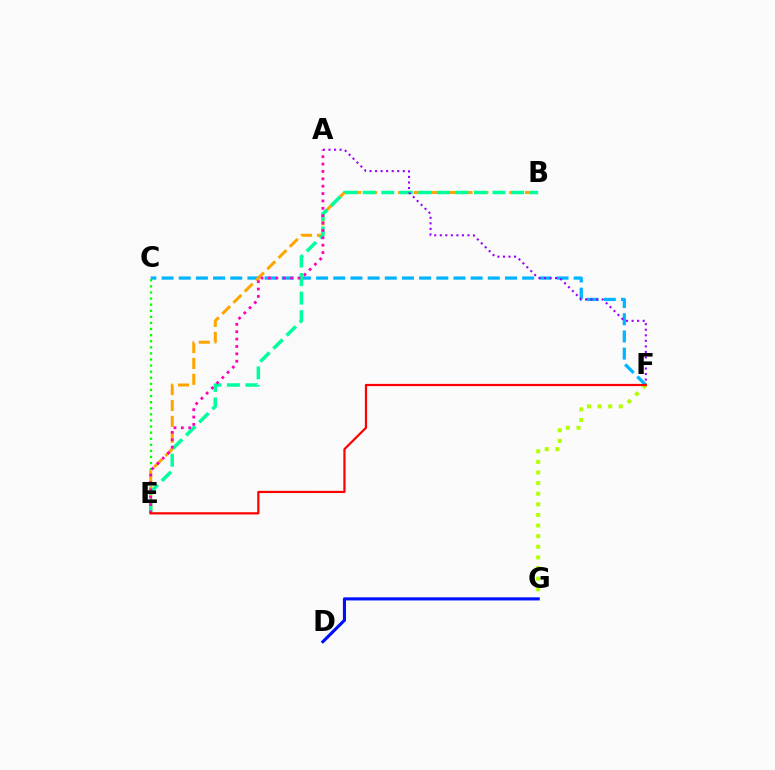{('C', 'F'): [{'color': '#00b5ff', 'line_style': 'dashed', 'thickness': 2.33}], ('C', 'E'): [{'color': '#08ff00', 'line_style': 'dotted', 'thickness': 1.66}], ('B', 'E'): [{'color': '#ffa500', 'line_style': 'dashed', 'thickness': 2.16}, {'color': '#00ff9d', 'line_style': 'dashed', 'thickness': 2.52}], ('A', 'F'): [{'color': '#9b00ff', 'line_style': 'dotted', 'thickness': 1.5}], ('A', 'E'): [{'color': '#ff00bd', 'line_style': 'dotted', 'thickness': 2.0}], ('F', 'G'): [{'color': '#b3ff00', 'line_style': 'dotted', 'thickness': 2.89}], ('E', 'F'): [{'color': '#ff0000', 'line_style': 'solid', 'thickness': 1.59}], ('D', 'G'): [{'color': '#0010ff', 'line_style': 'solid', 'thickness': 2.24}]}